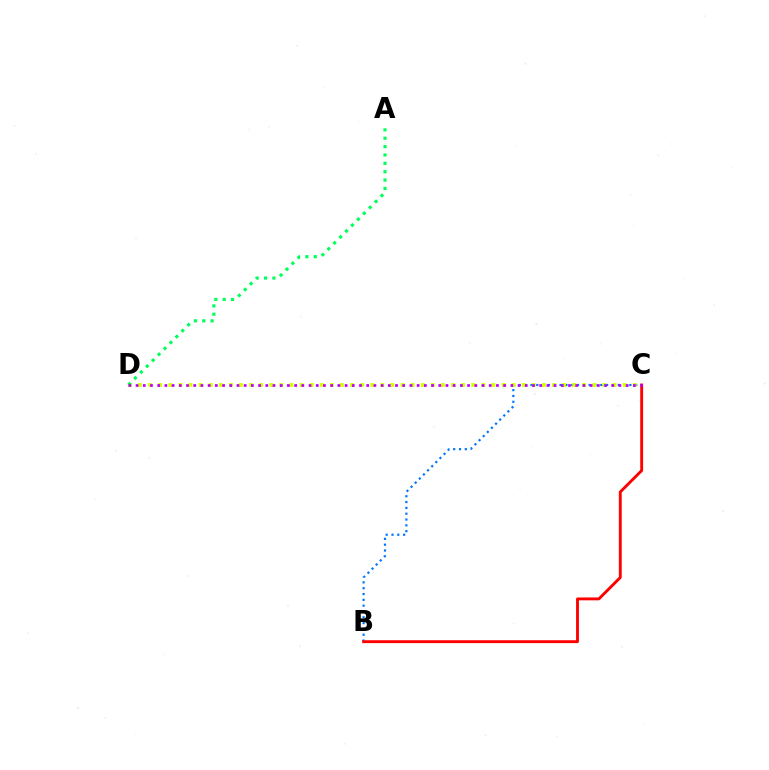{('B', 'C'): [{'color': '#0074ff', 'line_style': 'dotted', 'thickness': 1.58}, {'color': '#ff0000', 'line_style': 'solid', 'thickness': 2.07}], ('C', 'D'): [{'color': '#d1ff00', 'line_style': 'dotted', 'thickness': 2.74}, {'color': '#b900ff', 'line_style': 'dotted', 'thickness': 1.96}], ('A', 'D'): [{'color': '#00ff5c', 'line_style': 'dotted', 'thickness': 2.27}]}